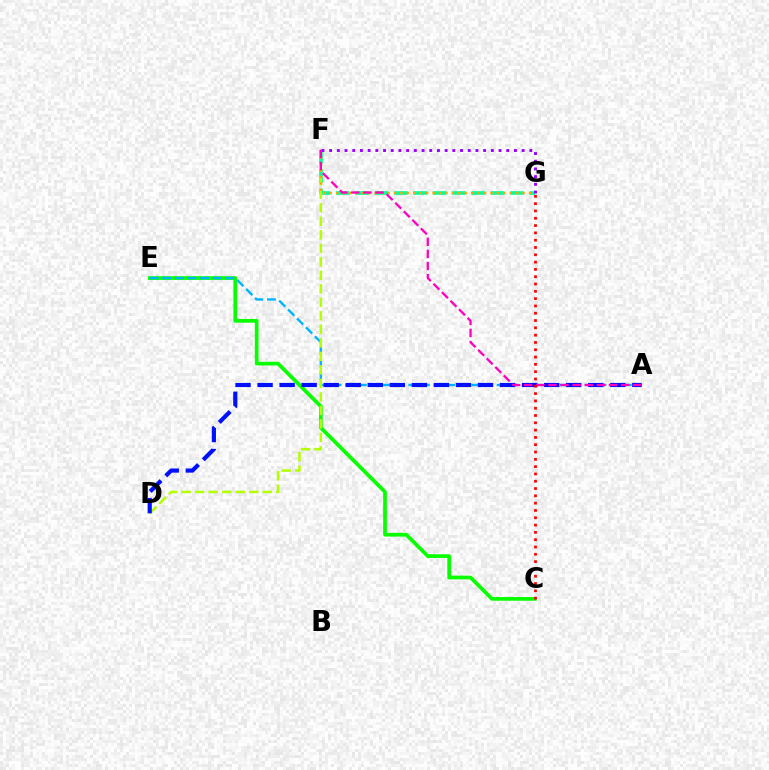{('C', 'E'): [{'color': '#08ff00', 'line_style': 'solid', 'thickness': 2.67}], ('F', 'G'): [{'color': '#00ff9d', 'line_style': 'dashed', 'thickness': 2.63}, {'color': '#ffa500', 'line_style': 'dotted', 'thickness': 1.75}, {'color': '#9b00ff', 'line_style': 'dotted', 'thickness': 2.09}], ('A', 'E'): [{'color': '#00b5ff', 'line_style': 'dashed', 'thickness': 1.71}], ('D', 'F'): [{'color': '#b3ff00', 'line_style': 'dashed', 'thickness': 1.84}], ('A', 'D'): [{'color': '#0010ff', 'line_style': 'dashed', 'thickness': 2.99}], ('A', 'F'): [{'color': '#ff00bd', 'line_style': 'dashed', 'thickness': 1.64}], ('C', 'G'): [{'color': '#ff0000', 'line_style': 'dotted', 'thickness': 1.98}]}